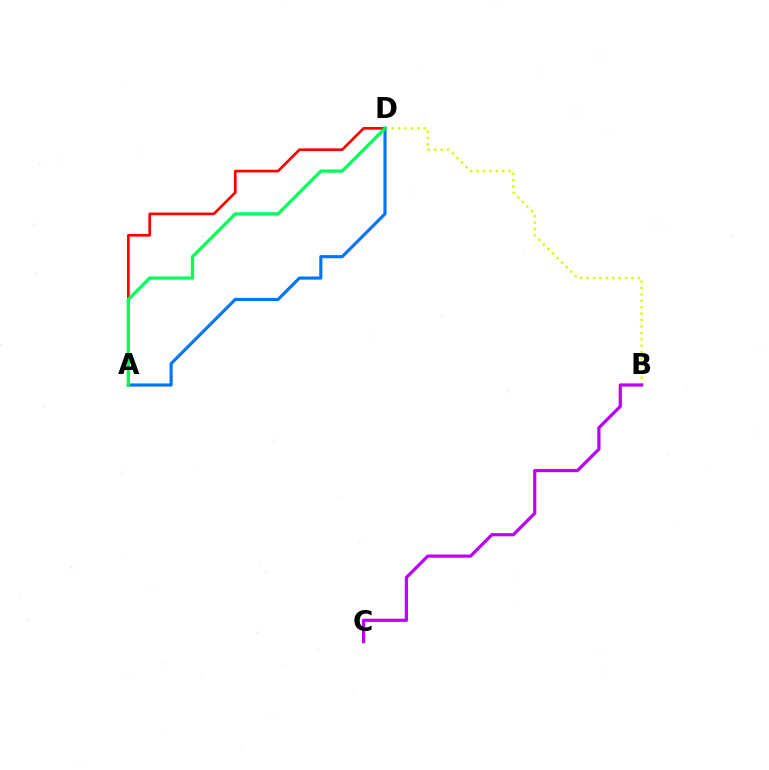{('B', 'D'): [{'color': '#d1ff00', 'line_style': 'dotted', 'thickness': 1.74}], ('A', 'D'): [{'color': '#ff0000', 'line_style': 'solid', 'thickness': 1.94}, {'color': '#0074ff', 'line_style': 'solid', 'thickness': 2.25}, {'color': '#00ff5c', 'line_style': 'solid', 'thickness': 2.35}], ('B', 'C'): [{'color': '#b900ff', 'line_style': 'solid', 'thickness': 2.3}]}